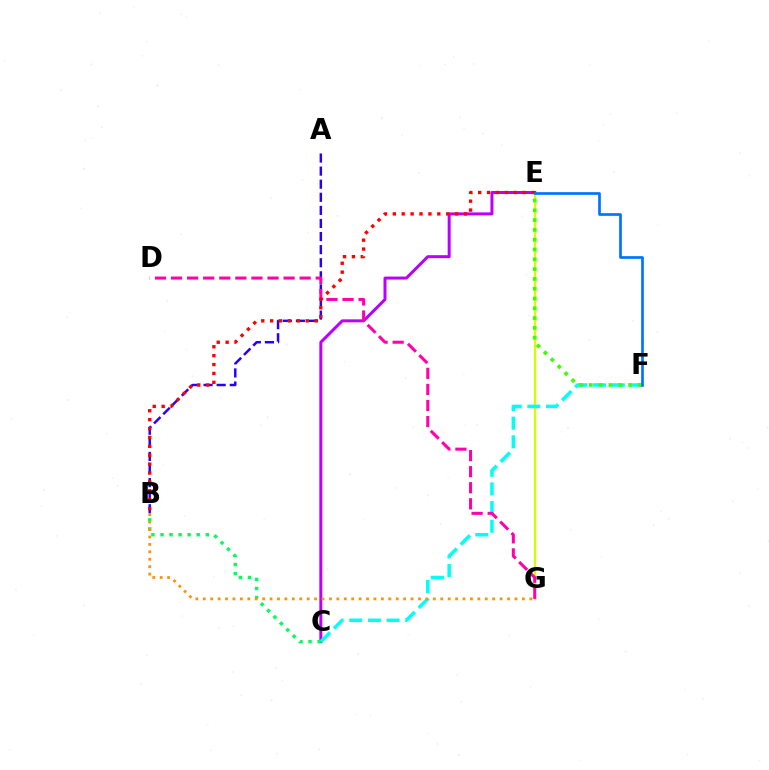{('A', 'B'): [{'color': '#2500ff', 'line_style': 'dashed', 'thickness': 1.78}], ('E', 'G'): [{'color': '#d1ff00', 'line_style': 'solid', 'thickness': 1.68}], ('C', 'E'): [{'color': '#b900ff', 'line_style': 'solid', 'thickness': 2.15}], ('C', 'F'): [{'color': '#00fff6', 'line_style': 'dashed', 'thickness': 2.53}], ('D', 'G'): [{'color': '#ff00ac', 'line_style': 'dashed', 'thickness': 2.18}], ('B', 'C'): [{'color': '#00ff5c', 'line_style': 'dotted', 'thickness': 2.46}], ('B', 'E'): [{'color': '#ff0000', 'line_style': 'dotted', 'thickness': 2.42}], ('B', 'G'): [{'color': '#ff9400', 'line_style': 'dotted', 'thickness': 2.02}], ('E', 'F'): [{'color': '#3dff00', 'line_style': 'dotted', 'thickness': 2.66}, {'color': '#0074ff', 'line_style': 'solid', 'thickness': 1.94}]}